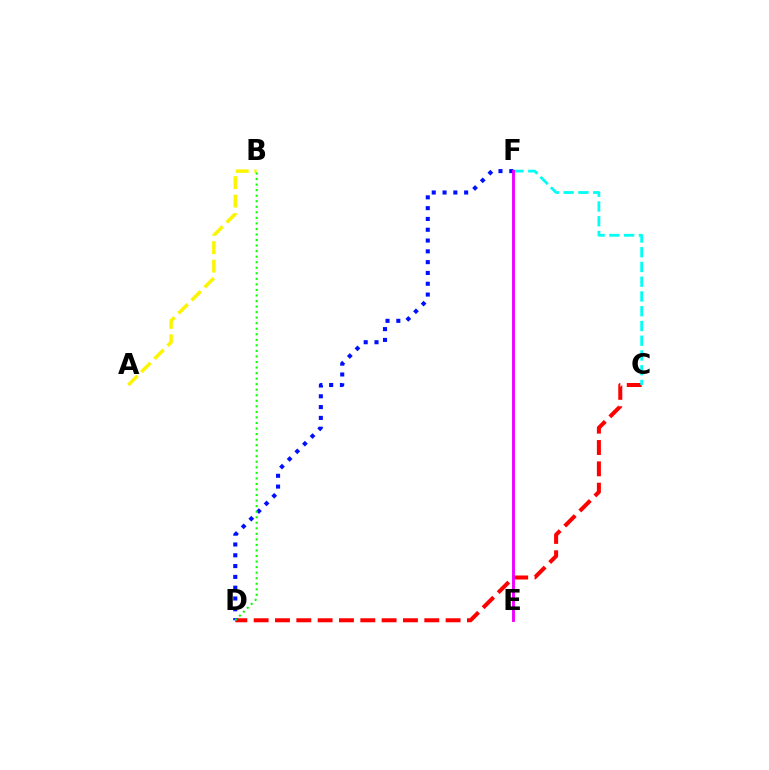{('C', 'D'): [{'color': '#ff0000', 'line_style': 'dashed', 'thickness': 2.9}], ('A', 'B'): [{'color': '#fcf500', 'line_style': 'dashed', 'thickness': 2.51}], ('C', 'F'): [{'color': '#00fff6', 'line_style': 'dashed', 'thickness': 2.0}], ('D', 'F'): [{'color': '#0010ff', 'line_style': 'dotted', 'thickness': 2.93}], ('E', 'F'): [{'color': '#ee00ff', 'line_style': 'solid', 'thickness': 2.08}], ('B', 'D'): [{'color': '#08ff00', 'line_style': 'dotted', 'thickness': 1.51}]}